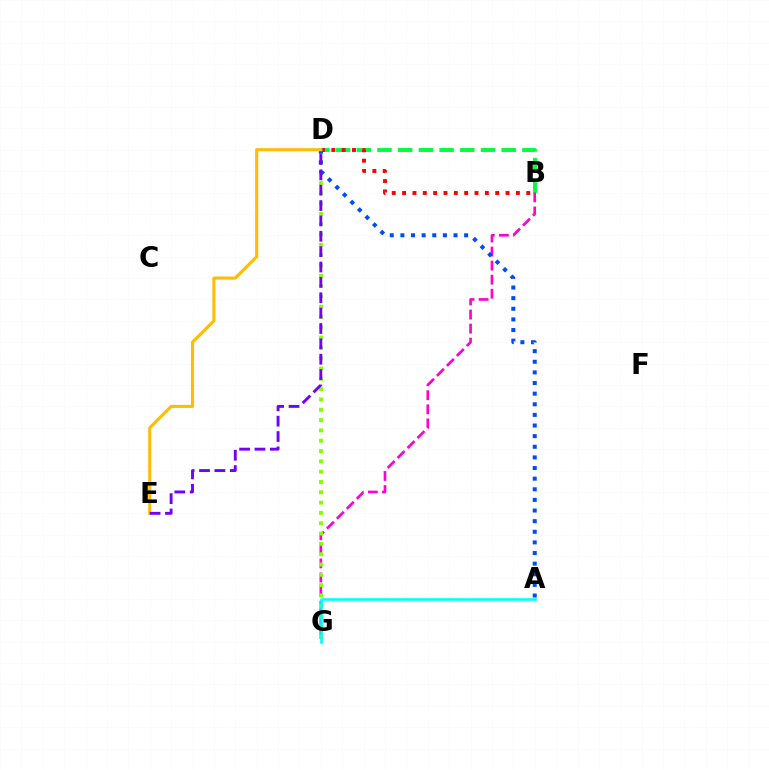{('B', 'D'): [{'color': '#00ff39', 'line_style': 'dashed', 'thickness': 2.81}, {'color': '#ff0000', 'line_style': 'dotted', 'thickness': 2.81}], ('B', 'G'): [{'color': '#ff00cf', 'line_style': 'dashed', 'thickness': 1.91}], ('D', 'G'): [{'color': '#84ff00', 'line_style': 'dotted', 'thickness': 2.8}], ('A', 'D'): [{'color': '#004bff', 'line_style': 'dotted', 'thickness': 2.89}], ('D', 'E'): [{'color': '#ffbd00', 'line_style': 'solid', 'thickness': 2.23}, {'color': '#7200ff', 'line_style': 'dashed', 'thickness': 2.09}], ('A', 'G'): [{'color': '#00fff6', 'line_style': 'solid', 'thickness': 1.88}]}